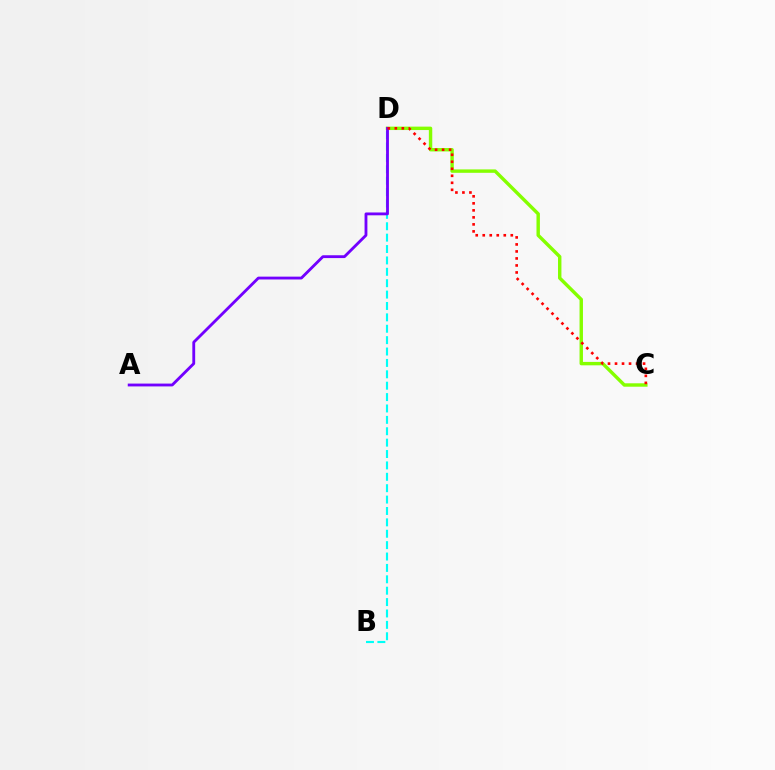{('B', 'D'): [{'color': '#00fff6', 'line_style': 'dashed', 'thickness': 1.55}], ('C', 'D'): [{'color': '#84ff00', 'line_style': 'solid', 'thickness': 2.46}, {'color': '#ff0000', 'line_style': 'dotted', 'thickness': 1.9}], ('A', 'D'): [{'color': '#7200ff', 'line_style': 'solid', 'thickness': 2.04}]}